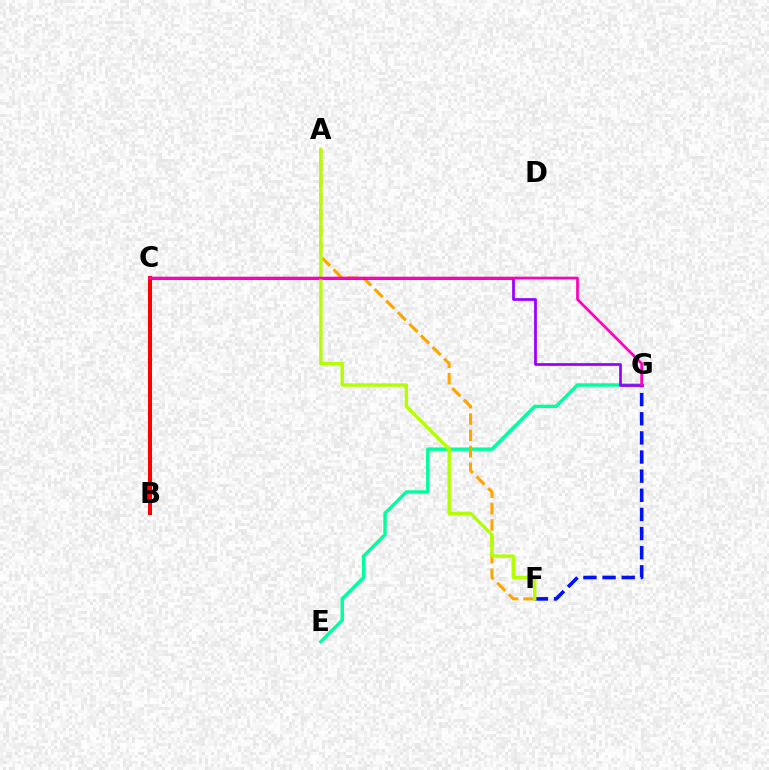{('B', 'C'): [{'color': '#00b5ff', 'line_style': 'dotted', 'thickness': 2.88}, {'color': '#08ff00', 'line_style': 'dotted', 'thickness': 1.79}, {'color': '#ff0000', 'line_style': 'solid', 'thickness': 2.87}], ('E', 'G'): [{'color': '#00ff9d', 'line_style': 'solid', 'thickness': 2.46}], ('F', 'G'): [{'color': '#0010ff', 'line_style': 'dashed', 'thickness': 2.6}], ('A', 'F'): [{'color': '#ffa500', 'line_style': 'dashed', 'thickness': 2.23}, {'color': '#b3ff00', 'line_style': 'solid', 'thickness': 2.44}], ('C', 'G'): [{'color': '#9b00ff', 'line_style': 'solid', 'thickness': 1.98}, {'color': '#ff00bd', 'line_style': 'solid', 'thickness': 1.96}]}